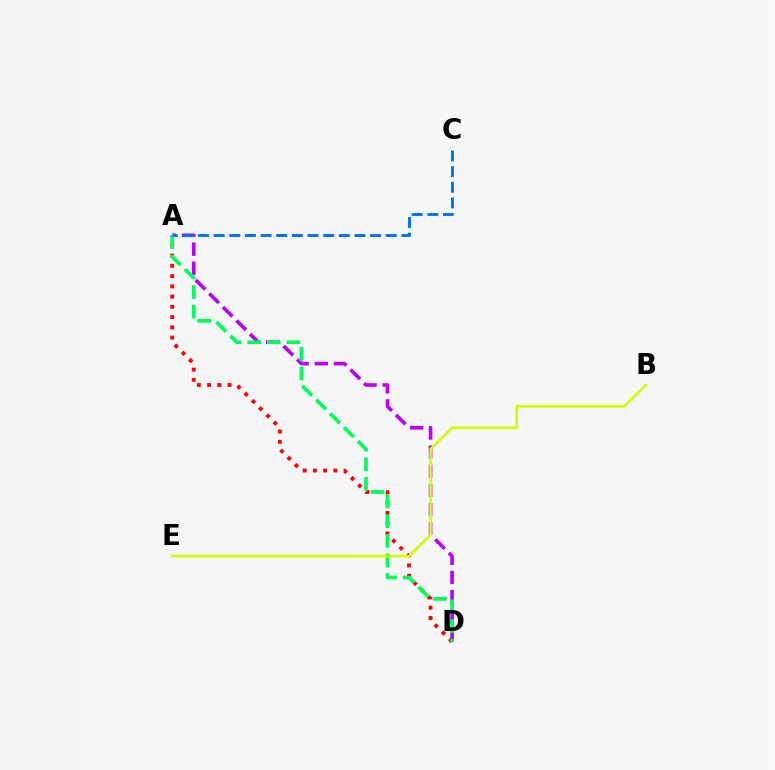{('A', 'D'): [{'color': '#b900ff', 'line_style': 'dashed', 'thickness': 2.61}, {'color': '#ff0000', 'line_style': 'dotted', 'thickness': 2.78}, {'color': '#00ff5c', 'line_style': 'dashed', 'thickness': 2.66}], ('A', 'C'): [{'color': '#0074ff', 'line_style': 'dashed', 'thickness': 2.13}], ('B', 'E'): [{'color': '#d1ff00', 'line_style': 'solid', 'thickness': 1.9}]}